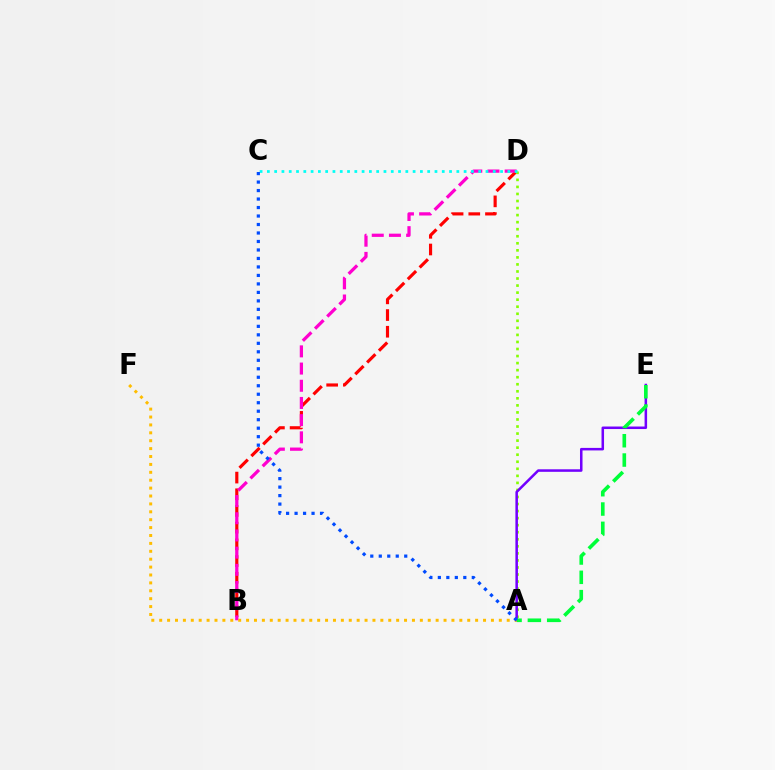{('B', 'D'): [{'color': '#ff0000', 'line_style': 'dashed', 'thickness': 2.27}, {'color': '#ff00cf', 'line_style': 'dashed', 'thickness': 2.34}], ('A', 'D'): [{'color': '#84ff00', 'line_style': 'dotted', 'thickness': 1.91}], ('A', 'E'): [{'color': '#7200ff', 'line_style': 'solid', 'thickness': 1.82}, {'color': '#00ff39', 'line_style': 'dashed', 'thickness': 2.62}], ('C', 'D'): [{'color': '#00fff6', 'line_style': 'dotted', 'thickness': 1.98}], ('A', 'F'): [{'color': '#ffbd00', 'line_style': 'dotted', 'thickness': 2.15}], ('A', 'C'): [{'color': '#004bff', 'line_style': 'dotted', 'thickness': 2.31}]}